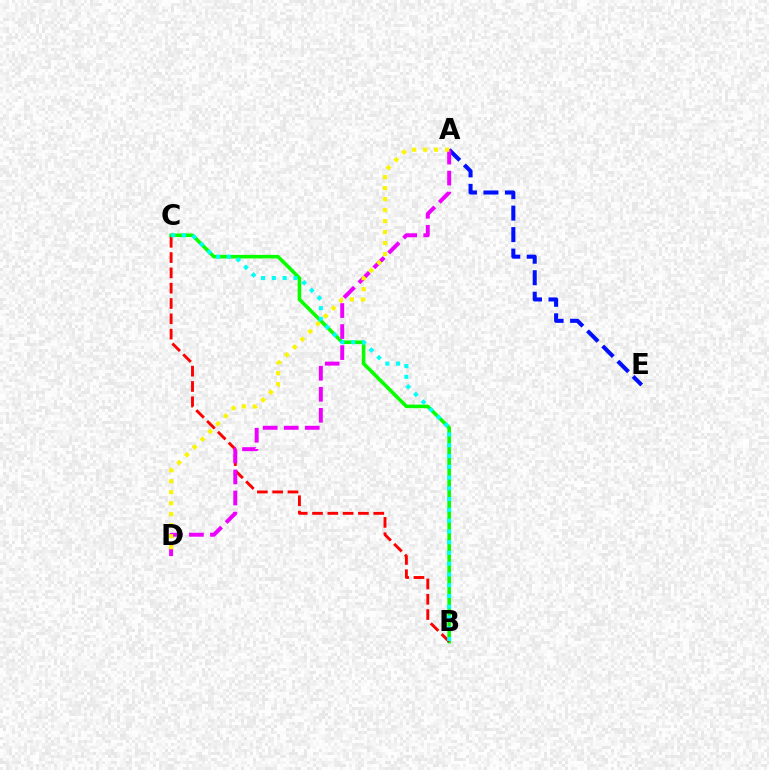{('A', 'E'): [{'color': '#0010ff', 'line_style': 'dashed', 'thickness': 2.92}], ('B', 'C'): [{'color': '#08ff00', 'line_style': 'solid', 'thickness': 2.58}, {'color': '#ff0000', 'line_style': 'dashed', 'thickness': 2.08}, {'color': '#00fff6', 'line_style': 'dotted', 'thickness': 2.92}], ('A', 'D'): [{'color': '#ee00ff', 'line_style': 'dashed', 'thickness': 2.86}, {'color': '#fcf500', 'line_style': 'dotted', 'thickness': 2.99}]}